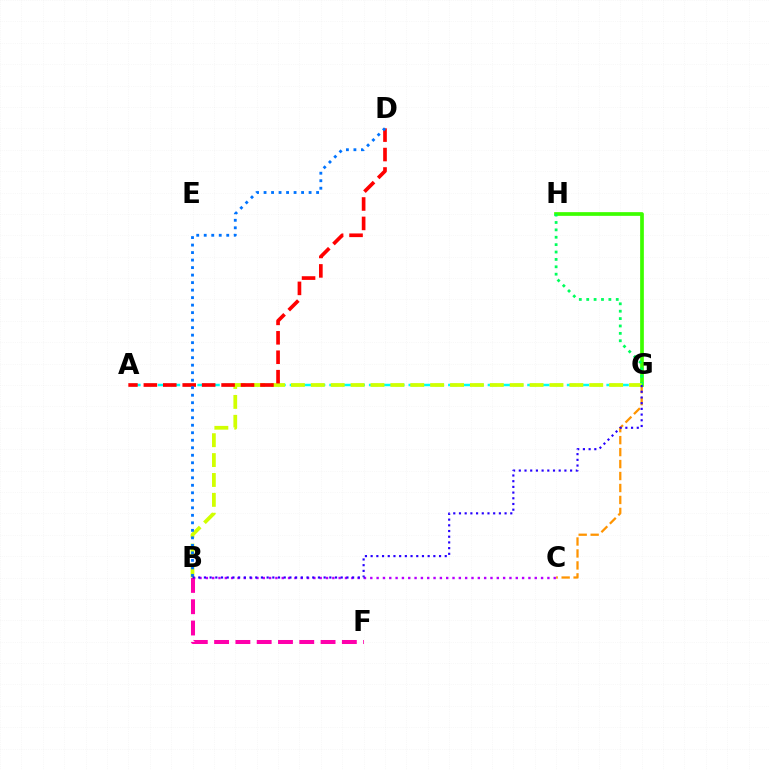{('A', 'G'): [{'color': '#00fff6', 'line_style': 'dashed', 'thickness': 1.79}], ('G', 'H'): [{'color': '#3dff00', 'line_style': 'solid', 'thickness': 2.67}, {'color': '#00ff5c', 'line_style': 'dotted', 'thickness': 2.01}], ('B', 'C'): [{'color': '#b900ff', 'line_style': 'dotted', 'thickness': 1.72}], ('C', 'G'): [{'color': '#ff9400', 'line_style': 'dashed', 'thickness': 1.63}], ('B', 'G'): [{'color': '#d1ff00', 'line_style': 'dashed', 'thickness': 2.7}, {'color': '#2500ff', 'line_style': 'dotted', 'thickness': 1.55}], ('A', 'D'): [{'color': '#ff0000', 'line_style': 'dashed', 'thickness': 2.64}], ('B', 'D'): [{'color': '#0074ff', 'line_style': 'dotted', 'thickness': 2.04}], ('B', 'F'): [{'color': '#ff00ac', 'line_style': 'dashed', 'thickness': 2.89}]}